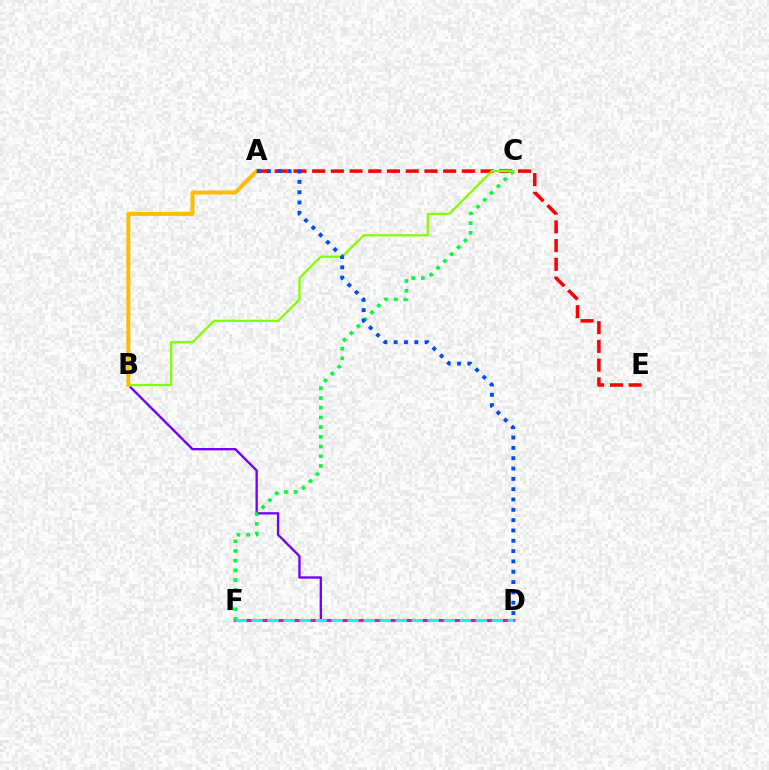{('B', 'D'): [{'color': '#7200ff', 'line_style': 'solid', 'thickness': 1.67}], ('A', 'E'): [{'color': '#ff0000', 'line_style': 'dashed', 'thickness': 2.54}], ('D', 'F'): [{'color': '#ff00cf', 'line_style': 'solid', 'thickness': 2.22}, {'color': '#00fff6', 'line_style': 'dashed', 'thickness': 2.18}], ('C', 'F'): [{'color': '#00ff39', 'line_style': 'dotted', 'thickness': 2.64}], ('B', 'C'): [{'color': '#84ff00', 'line_style': 'solid', 'thickness': 1.64}], ('A', 'B'): [{'color': '#ffbd00', 'line_style': 'solid', 'thickness': 2.88}], ('A', 'D'): [{'color': '#004bff', 'line_style': 'dotted', 'thickness': 2.8}]}